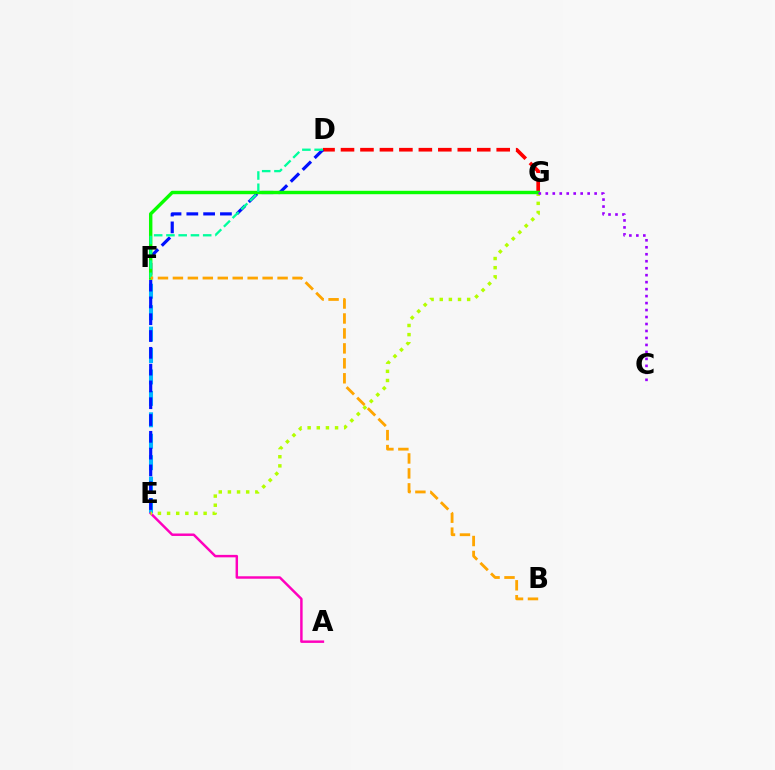{('E', 'F'): [{'color': '#00b5ff', 'line_style': 'dashed', 'thickness': 2.91}], ('D', 'G'): [{'color': '#ff0000', 'line_style': 'dashed', 'thickness': 2.64}], ('A', 'E'): [{'color': '#ff00bd', 'line_style': 'solid', 'thickness': 1.77}], ('E', 'G'): [{'color': '#b3ff00', 'line_style': 'dotted', 'thickness': 2.48}], ('D', 'E'): [{'color': '#0010ff', 'line_style': 'dashed', 'thickness': 2.28}], ('F', 'G'): [{'color': '#08ff00', 'line_style': 'solid', 'thickness': 2.46}], ('D', 'F'): [{'color': '#00ff9d', 'line_style': 'dashed', 'thickness': 1.66}], ('C', 'G'): [{'color': '#9b00ff', 'line_style': 'dotted', 'thickness': 1.9}], ('B', 'F'): [{'color': '#ffa500', 'line_style': 'dashed', 'thickness': 2.03}]}